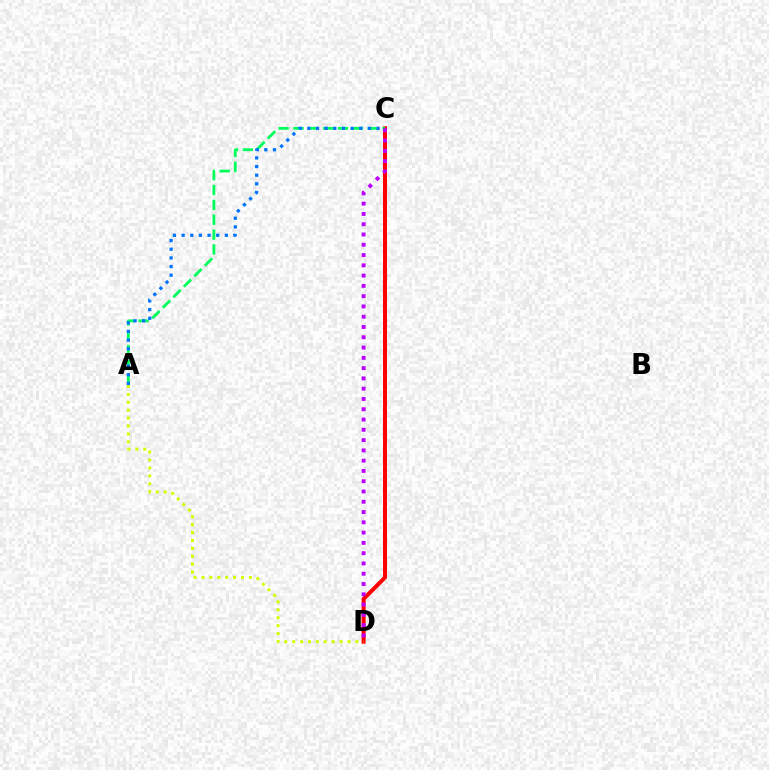{('C', 'D'): [{'color': '#ff0000', 'line_style': 'solid', 'thickness': 2.89}, {'color': '#b900ff', 'line_style': 'dotted', 'thickness': 2.79}], ('A', 'C'): [{'color': '#00ff5c', 'line_style': 'dashed', 'thickness': 2.02}, {'color': '#0074ff', 'line_style': 'dotted', 'thickness': 2.35}], ('A', 'D'): [{'color': '#d1ff00', 'line_style': 'dotted', 'thickness': 2.15}]}